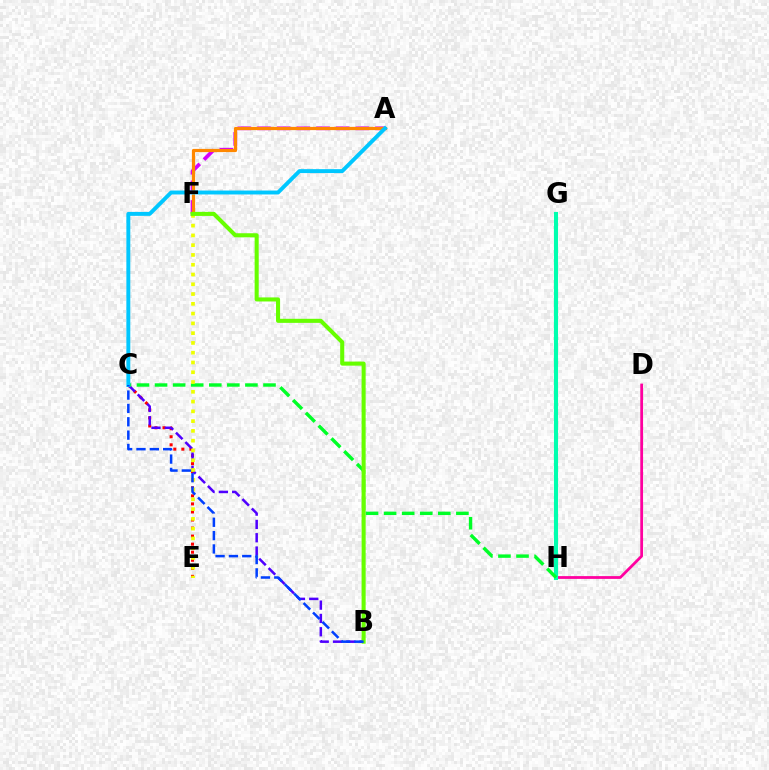{('A', 'F'): [{'color': '#d600ff', 'line_style': 'dashed', 'thickness': 2.67}, {'color': '#ff8800', 'line_style': 'solid', 'thickness': 2.31}], ('D', 'H'): [{'color': '#ff00a0', 'line_style': 'solid', 'thickness': 2.0}], ('G', 'H'): [{'color': '#00ffaf', 'line_style': 'solid', 'thickness': 2.95}], ('C', 'E'): [{'color': '#ff0000', 'line_style': 'dotted', 'thickness': 2.19}], ('B', 'C'): [{'color': '#4f00ff', 'line_style': 'dashed', 'thickness': 1.81}, {'color': '#003fff', 'line_style': 'dashed', 'thickness': 1.81}], ('C', 'H'): [{'color': '#00ff27', 'line_style': 'dashed', 'thickness': 2.46}], ('A', 'C'): [{'color': '#00c7ff', 'line_style': 'solid', 'thickness': 2.82}], ('E', 'F'): [{'color': '#eeff00', 'line_style': 'dotted', 'thickness': 2.66}], ('B', 'F'): [{'color': '#66ff00', 'line_style': 'solid', 'thickness': 2.93}]}